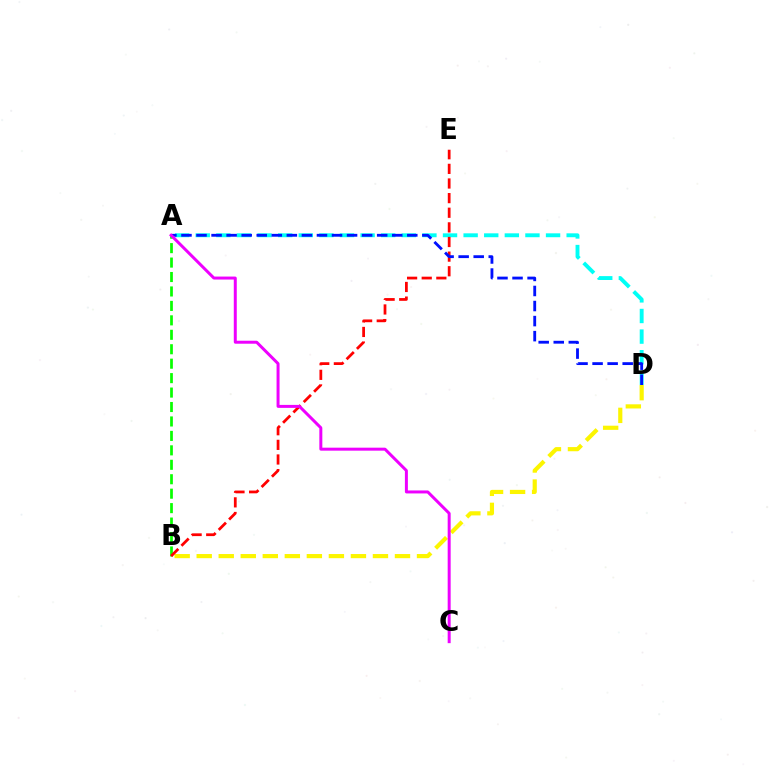{('B', 'D'): [{'color': '#fcf500', 'line_style': 'dashed', 'thickness': 2.99}], ('A', 'D'): [{'color': '#00fff6', 'line_style': 'dashed', 'thickness': 2.8}, {'color': '#0010ff', 'line_style': 'dashed', 'thickness': 2.05}], ('A', 'B'): [{'color': '#08ff00', 'line_style': 'dashed', 'thickness': 1.96}], ('B', 'E'): [{'color': '#ff0000', 'line_style': 'dashed', 'thickness': 1.99}], ('A', 'C'): [{'color': '#ee00ff', 'line_style': 'solid', 'thickness': 2.15}]}